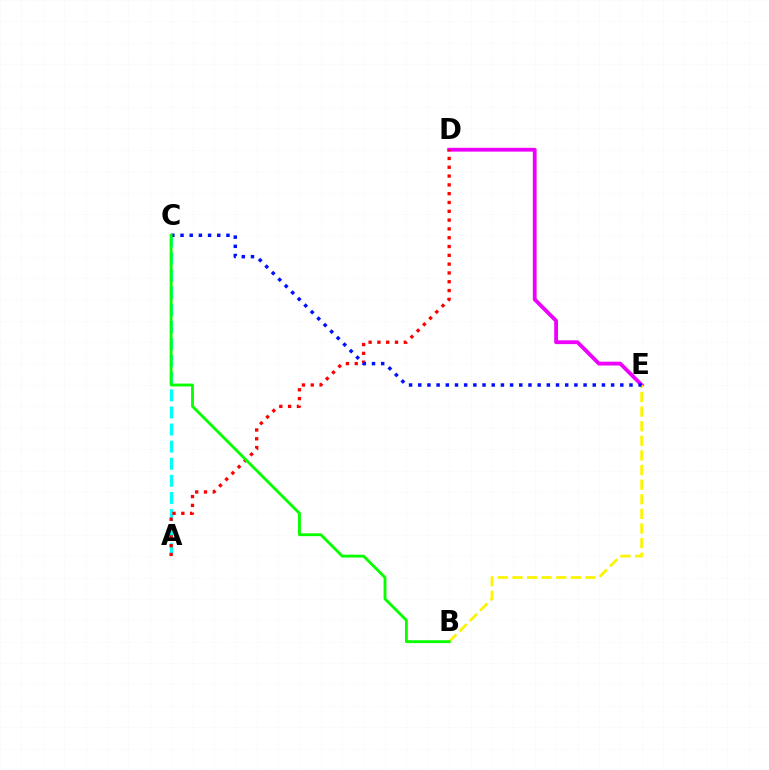{('A', 'C'): [{'color': '#00fff6', 'line_style': 'dashed', 'thickness': 2.32}], ('D', 'E'): [{'color': '#ee00ff', 'line_style': 'solid', 'thickness': 2.74}], ('A', 'D'): [{'color': '#ff0000', 'line_style': 'dotted', 'thickness': 2.39}], ('B', 'E'): [{'color': '#fcf500', 'line_style': 'dashed', 'thickness': 1.98}], ('C', 'E'): [{'color': '#0010ff', 'line_style': 'dotted', 'thickness': 2.5}], ('B', 'C'): [{'color': '#08ff00', 'line_style': 'solid', 'thickness': 2.06}]}